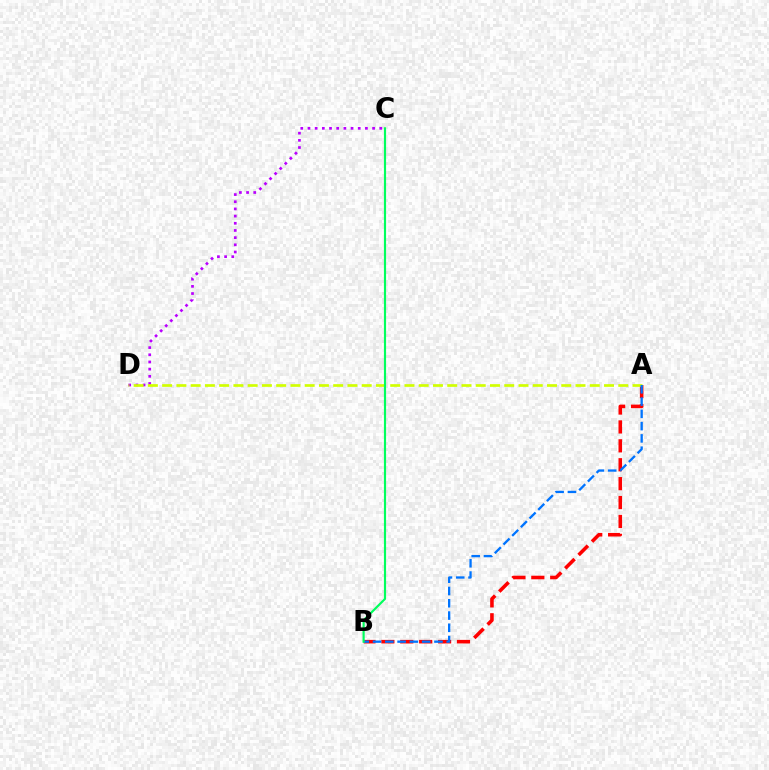{('A', 'B'): [{'color': '#ff0000', 'line_style': 'dashed', 'thickness': 2.57}, {'color': '#0074ff', 'line_style': 'dashed', 'thickness': 1.67}], ('C', 'D'): [{'color': '#b900ff', 'line_style': 'dotted', 'thickness': 1.95}], ('A', 'D'): [{'color': '#d1ff00', 'line_style': 'dashed', 'thickness': 1.94}], ('B', 'C'): [{'color': '#00ff5c', 'line_style': 'solid', 'thickness': 1.56}]}